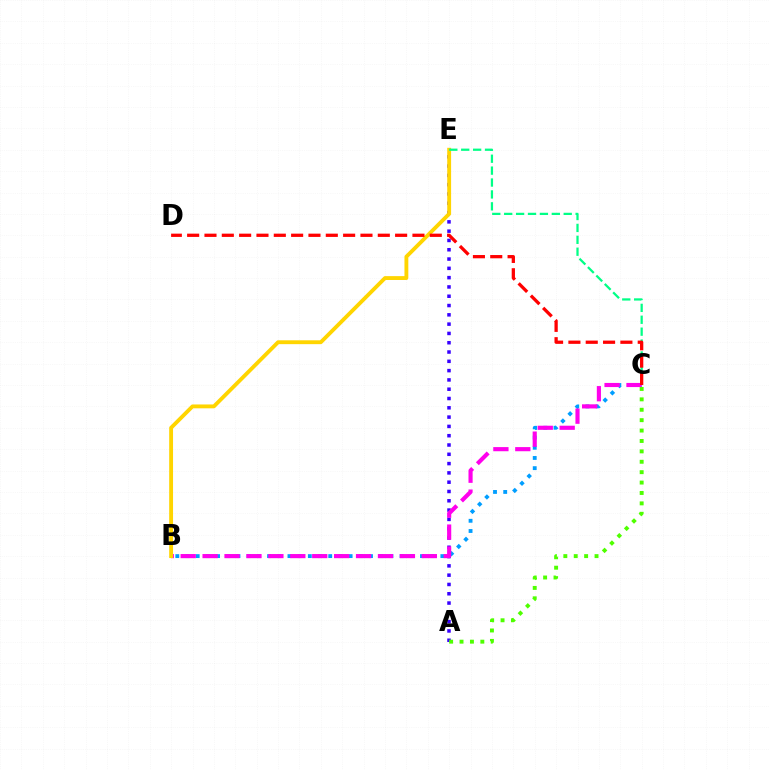{('B', 'C'): [{'color': '#009eff', 'line_style': 'dotted', 'thickness': 2.77}, {'color': '#ff00ed', 'line_style': 'dashed', 'thickness': 2.98}], ('A', 'E'): [{'color': '#3700ff', 'line_style': 'dotted', 'thickness': 2.53}], ('B', 'E'): [{'color': '#ffd500', 'line_style': 'solid', 'thickness': 2.78}], ('C', 'E'): [{'color': '#00ff86', 'line_style': 'dashed', 'thickness': 1.62}], ('C', 'D'): [{'color': '#ff0000', 'line_style': 'dashed', 'thickness': 2.35}], ('A', 'C'): [{'color': '#4fff00', 'line_style': 'dotted', 'thickness': 2.83}]}